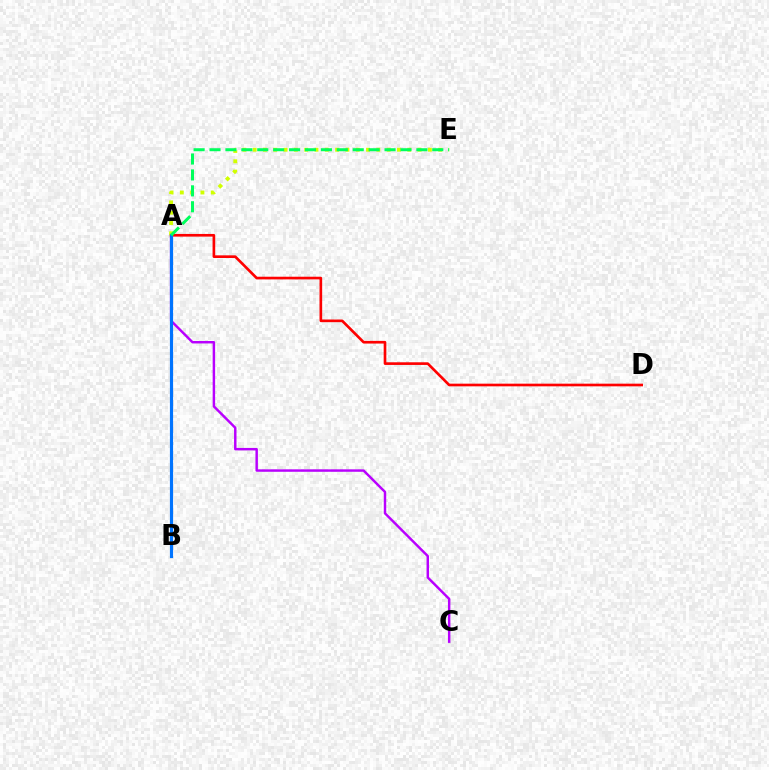{('A', 'C'): [{'color': '#b900ff', 'line_style': 'solid', 'thickness': 1.77}], ('A', 'D'): [{'color': '#ff0000', 'line_style': 'solid', 'thickness': 1.92}], ('A', 'E'): [{'color': '#d1ff00', 'line_style': 'dotted', 'thickness': 2.8}, {'color': '#00ff5c', 'line_style': 'dashed', 'thickness': 2.16}], ('A', 'B'): [{'color': '#0074ff', 'line_style': 'solid', 'thickness': 2.28}]}